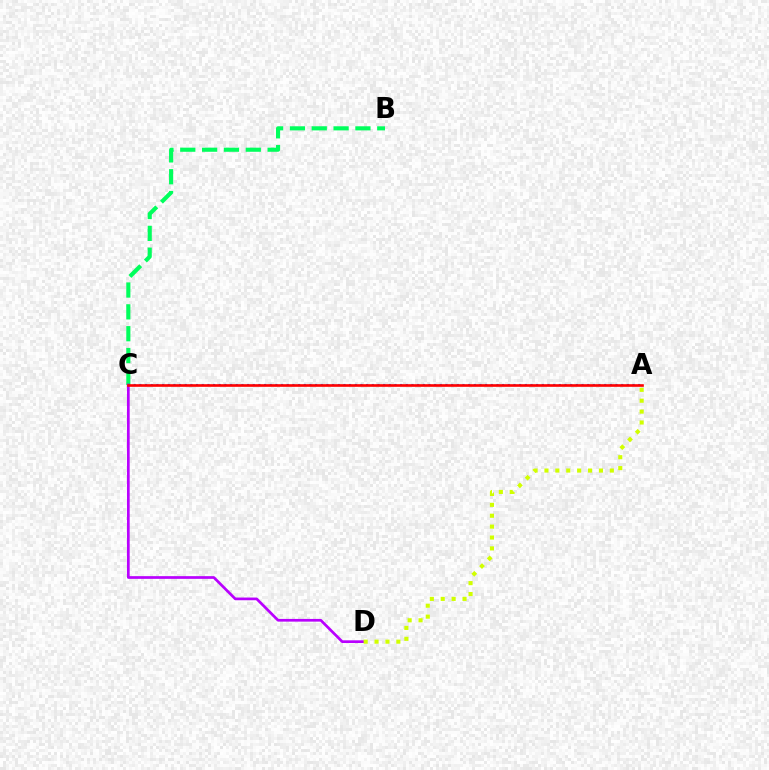{('B', 'C'): [{'color': '#00ff5c', 'line_style': 'dashed', 'thickness': 2.97}], ('C', 'D'): [{'color': '#b900ff', 'line_style': 'solid', 'thickness': 1.95}], ('A', 'D'): [{'color': '#d1ff00', 'line_style': 'dotted', 'thickness': 2.96}], ('A', 'C'): [{'color': '#0074ff', 'line_style': 'dotted', 'thickness': 1.54}, {'color': '#ff0000', 'line_style': 'solid', 'thickness': 1.9}]}